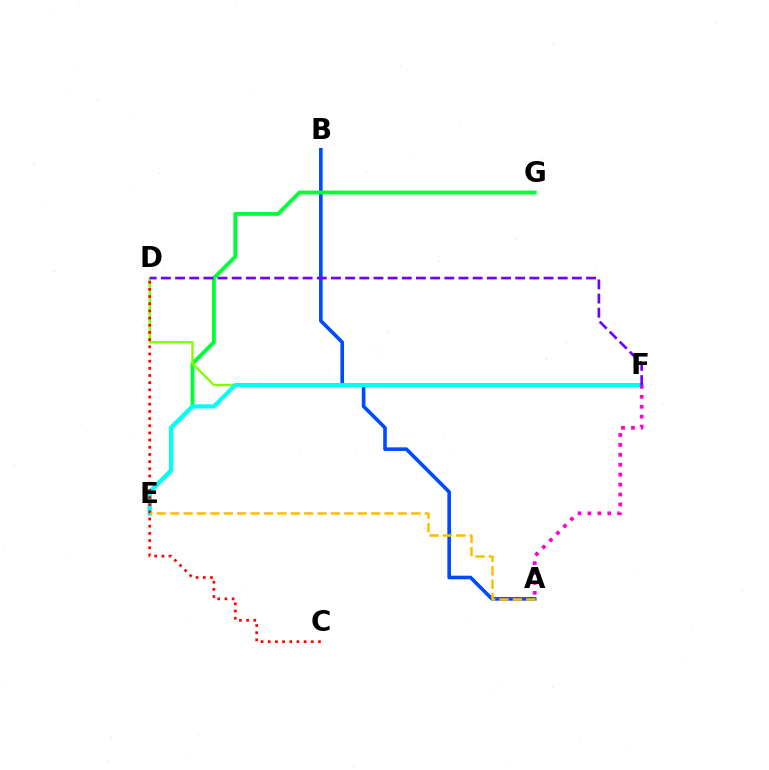{('A', 'B'): [{'color': '#004bff', 'line_style': 'solid', 'thickness': 2.61}], ('E', 'G'): [{'color': '#00ff39', 'line_style': 'solid', 'thickness': 2.76}], ('D', 'F'): [{'color': '#84ff00', 'line_style': 'solid', 'thickness': 1.7}, {'color': '#7200ff', 'line_style': 'dashed', 'thickness': 1.93}], ('E', 'F'): [{'color': '#00fff6', 'line_style': 'solid', 'thickness': 2.96}], ('C', 'D'): [{'color': '#ff0000', 'line_style': 'dotted', 'thickness': 1.95}], ('A', 'F'): [{'color': '#ff00cf', 'line_style': 'dotted', 'thickness': 2.7}], ('A', 'E'): [{'color': '#ffbd00', 'line_style': 'dashed', 'thickness': 1.82}]}